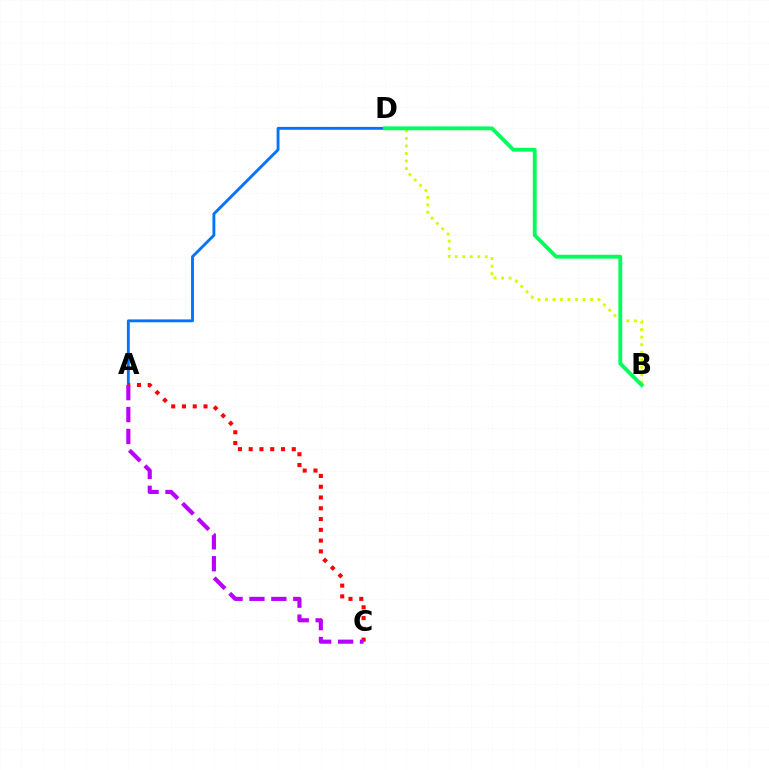{('A', 'D'): [{'color': '#0074ff', 'line_style': 'solid', 'thickness': 2.07}], ('A', 'C'): [{'color': '#ff0000', 'line_style': 'dotted', 'thickness': 2.93}, {'color': '#b900ff', 'line_style': 'dashed', 'thickness': 2.98}], ('B', 'D'): [{'color': '#d1ff00', 'line_style': 'dotted', 'thickness': 2.04}, {'color': '#00ff5c', 'line_style': 'solid', 'thickness': 2.76}]}